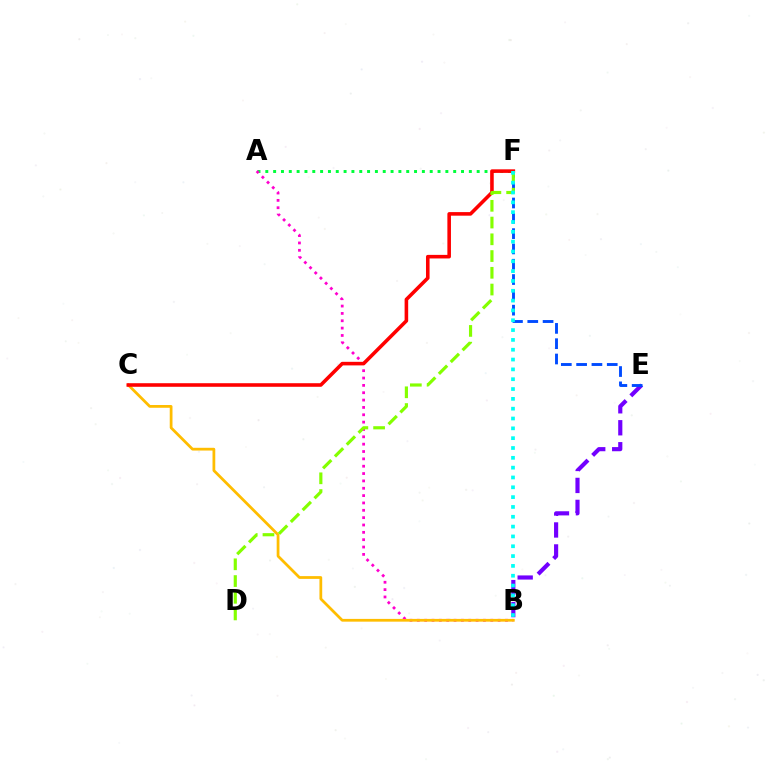{('A', 'F'): [{'color': '#00ff39', 'line_style': 'dotted', 'thickness': 2.13}], ('B', 'E'): [{'color': '#7200ff', 'line_style': 'dashed', 'thickness': 2.99}], ('A', 'B'): [{'color': '#ff00cf', 'line_style': 'dotted', 'thickness': 2.0}], ('B', 'C'): [{'color': '#ffbd00', 'line_style': 'solid', 'thickness': 1.99}], ('E', 'F'): [{'color': '#004bff', 'line_style': 'dashed', 'thickness': 2.08}], ('C', 'F'): [{'color': '#ff0000', 'line_style': 'solid', 'thickness': 2.58}], ('D', 'F'): [{'color': '#84ff00', 'line_style': 'dashed', 'thickness': 2.28}], ('B', 'F'): [{'color': '#00fff6', 'line_style': 'dotted', 'thickness': 2.67}]}